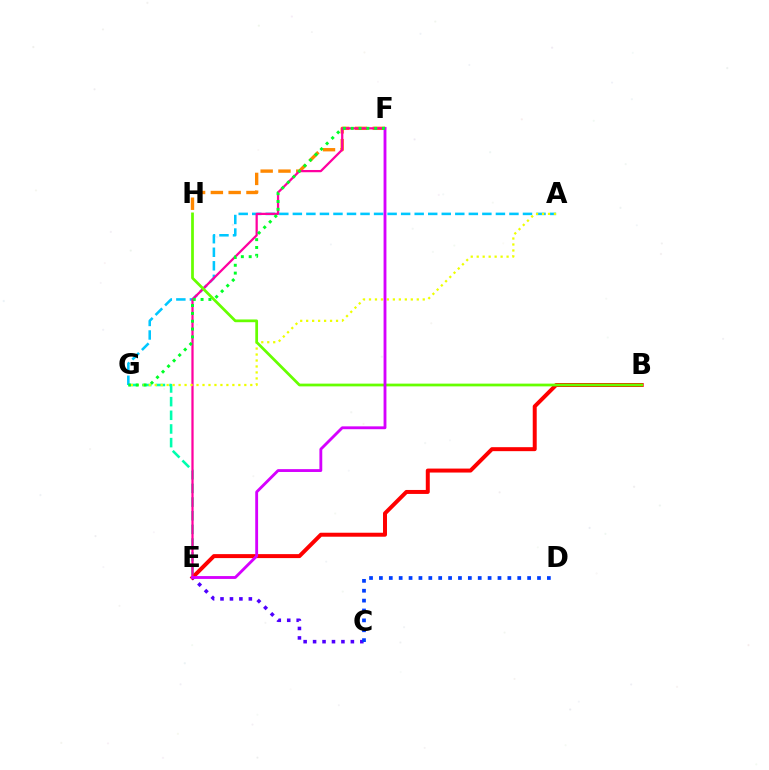{('C', 'E'): [{'color': '#4f00ff', 'line_style': 'dotted', 'thickness': 2.57}], ('E', 'G'): [{'color': '#00ffaf', 'line_style': 'dashed', 'thickness': 1.86}], ('C', 'D'): [{'color': '#003fff', 'line_style': 'dotted', 'thickness': 2.68}], ('A', 'G'): [{'color': '#00c7ff', 'line_style': 'dashed', 'thickness': 1.84}, {'color': '#eeff00', 'line_style': 'dotted', 'thickness': 1.62}], ('F', 'H'): [{'color': '#ff8800', 'line_style': 'dashed', 'thickness': 2.42}], ('B', 'E'): [{'color': '#ff0000', 'line_style': 'solid', 'thickness': 2.86}], ('E', 'F'): [{'color': '#ff00a0', 'line_style': 'solid', 'thickness': 1.62}, {'color': '#d600ff', 'line_style': 'solid', 'thickness': 2.05}], ('B', 'H'): [{'color': '#66ff00', 'line_style': 'solid', 'thickness': 1.98}], ('F', 'G'): [{'color': '#00ff27', 'line_style': 'dotted', 'thickness': 2.13}]}